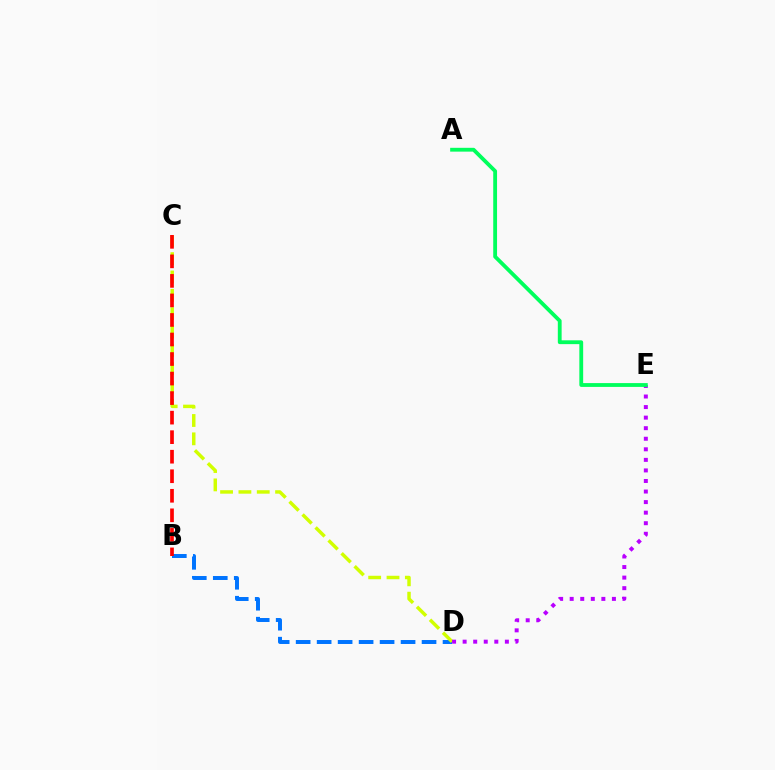{('B', 'D'): [{'color': '#0074ff', 'line_style': 'dashed', 'thickness': 2.85}], ('C', 'D'): [{'color': '#d1ff00', 'line_style': 'dashed', 'thickness': 2.49}], ('B', 'C'): [{'color': '#ff0000', 'line_style': 'dashed', 'thickness': 2.65}], ('D', 'E'): [{'color': '#b900ff', 'line_style': 'dotted', 'thickness': 2.87}], ('A', 'E'): [{'color': '#00ff5c', 'line_style': 'solid', 'thickness': 2.75}]}